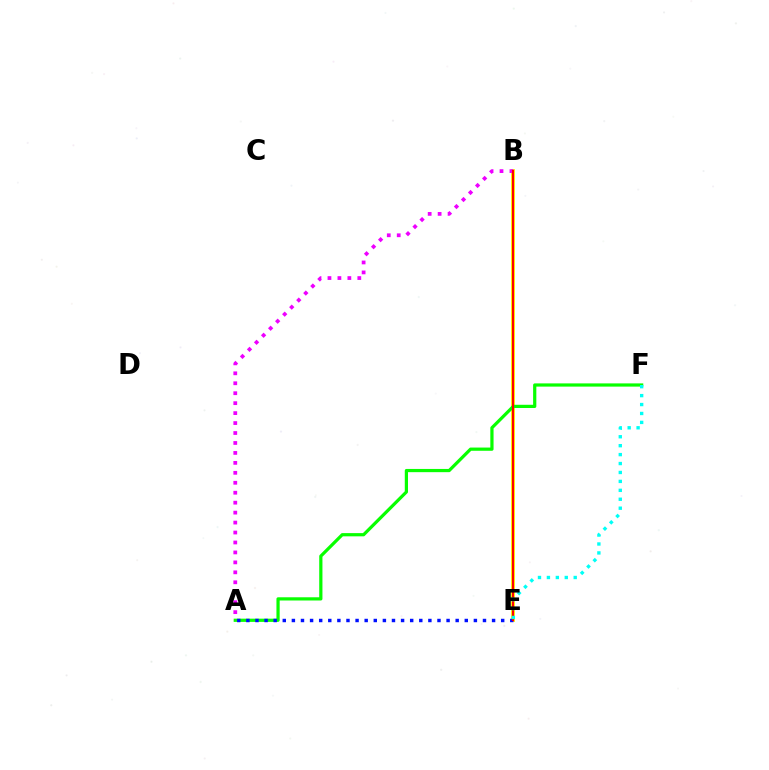{('B', 'E'): [{'color': '#fcf500', 'line_style': 'solid', 'thickness': 2.78}, {'color': '#ff0000', 'line_style': 'solid', 'thickness': 1.51}], ('A', 'F'): [{'color': '#08ff00', 'line_style': 'solid', 'thickness': 2.32}], ('A', 'E'): [{'color': '#0010ff', 'line_style': 'dotted', 'thickness': 2.47}], ('A', 'B'): [{'color': '#ee00ff', 'line_style': 'dotted', 'thickness': 2.7}], ('E', 'F'): [{'color': '#00fff6', 'line_style': 'dotted', 'thickness': 2.43}]}